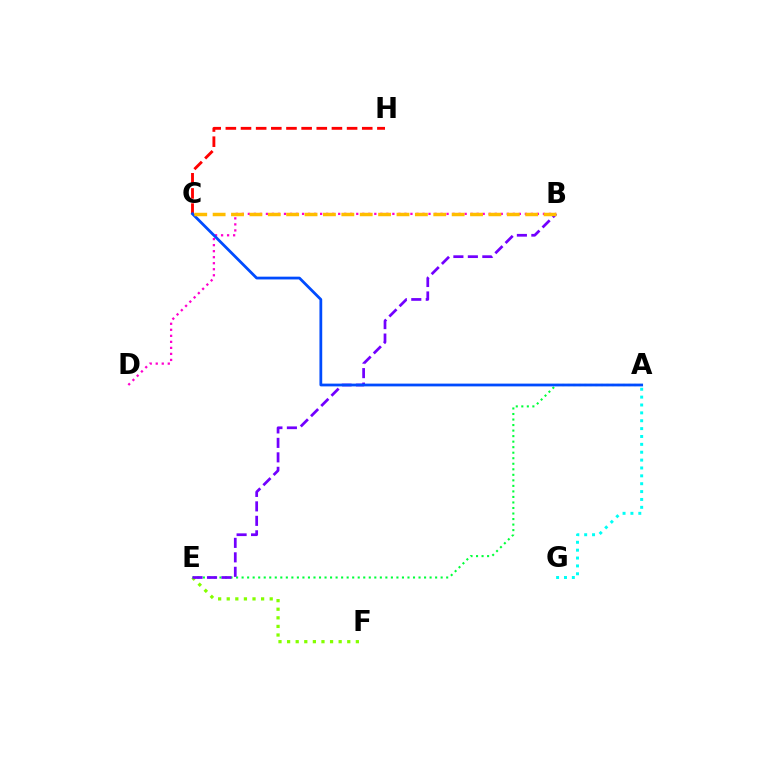{('E', 'F'): [{'color': '#84ff00', 'line_style': 'dotted', 'thickness': 2.34}], ('A', 'G'): [{'color': '#00fff6', 'line_style': 'dotted', 'thickness': 2.14}], ('A', 'E'): [{'color': '#00ff39', 'line_style': 'dotted', 'thickness': 1.5}], ('C', 'H'): [{'color': '#ff0000', 'line_style': 'dashed', 'thickness': 2.06}], ('B', 'E'): [{'color': '#7200ff', 'line_style': 'dashed', 'thickness': 1.97}], ('B', 'D'): [{'color': '#ff00cf', 'line_style': 'dotted', 'thickness': 1.64}], ('A', 'C'): [{'color': '#004bff', 'line_style': 'solid', 'thickness': 2.0}], ('B', 'C'): [{'color': '#ffbd00', 'line_style': 'dashed', 'thickness': 2.5}]}